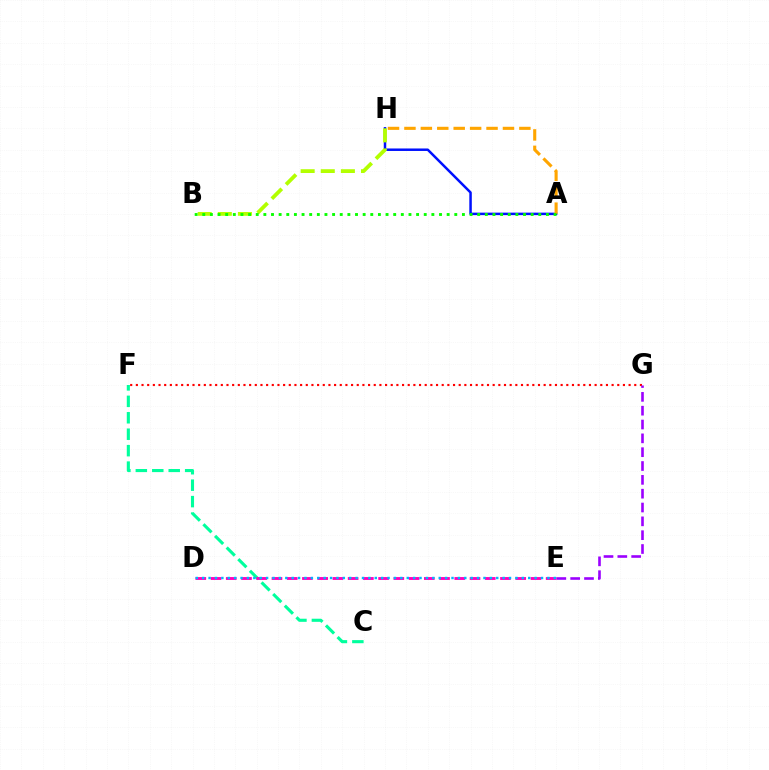{('C', 'F'): [{'color': '#00ff9d', 'line_style': 'dashed', 'thickness': 2.23}], ('D', 'E'): [{'color': '#ff00bd', 'line_style': 'dashed', 'thickness': 2.07}, {'color': '#00b5ff', 'line_style': 'dotted', 'thickness': 1.74}], ('A', 'H'): [{'color': '#0010ff', 'line_style': 'solid', 'thickness': 1.8}, {'color': '#ffa500', 'line_style': 'dashed', 'thickness': 2.23}], ('F', 'G'): [{'color': '#ff0000', 'line_style': 'dotted', 'thickness': 1.54}], ('E', 'G'): [{'color': '#9b00ff', 'line_style': 'dashed', 'thickness': 1.88}], ('B', 'H'): [{'color': '#b3ff00', 'line_style': 'dashed', 'thickness': 2.73}], ('A', 'B'): [{'color': '#08ff00', 'line_style': 'dotted', 'thickness': 2.07}]}